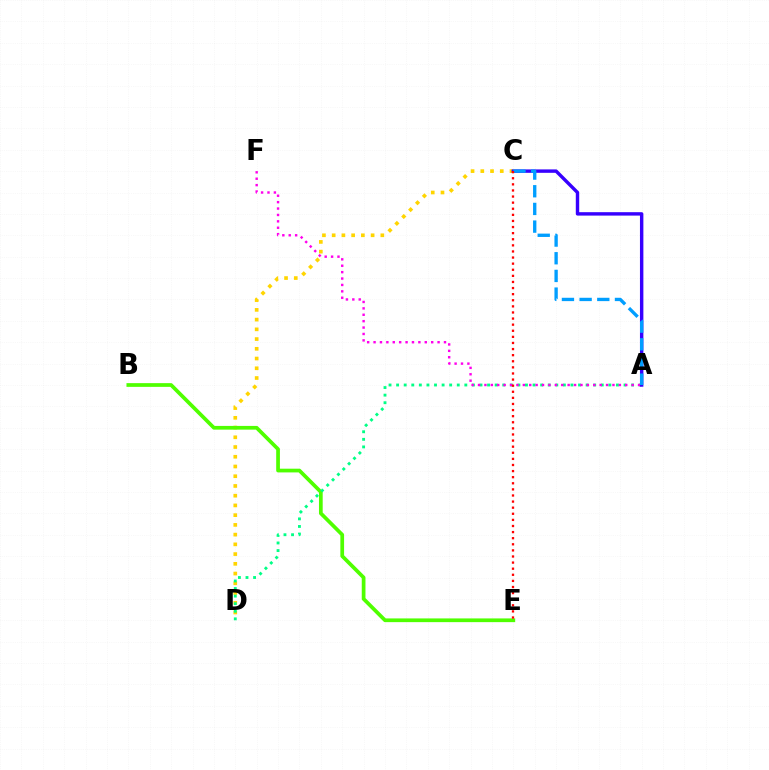{('C', 'D'): [{'color': '#ffd500', 'line_style': 'dotted', 'thickness': 2.64}], ('B', 'E'): [{'color': '#4fff00', 'line_style': 'solid', 'thickness': 2.68}], ('A', 'D'): [{'color': '#00ff86', 'line_style': 'dotted', 'thickness': 2.06}], ('A', 'F'): [{'color': '#ff00ed', 'line_style': 'dotted', 'thickness': 1.74}], ('A', 'C'): [{'color': '#3700ff', 'line_style': 'solid', 'thickness': 2.46}, {'color': '#009eff', 'line_style': 'dashed', 'thickness': 2.4}], ('C', 'E'): [{'color': '#ff0000', 'line_style': 'dotted', 'thickness': 1.66}]}